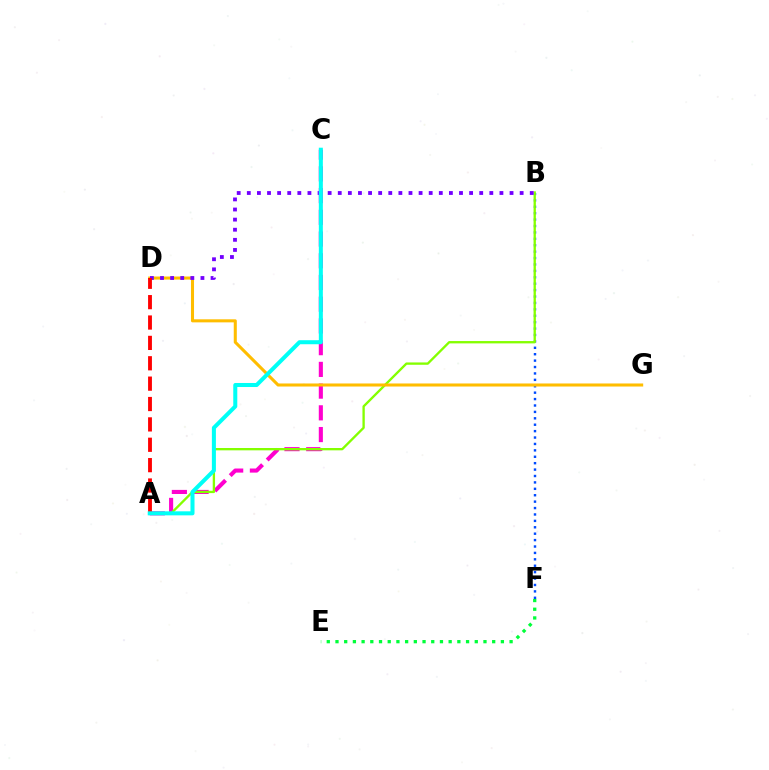{('E', 'F'): [{'color': '#00ff39', 'line_style': 'dotted', 'thickness': 2.37}], ('B', 'F'): [{'color': '#004bff', 'line_style': 'dotted', 'thickness': 1.74}], ('A', 'C'): [{'color': '#ff00cf', 'line_style': 'dashed', 'thickness': 2.95}, {'color': '#00fff6', 'line_style': 'solid', 'thickness': 2.9}], ('A', 'B'): [{'color': '#84ff00', 'line_style': 'solid', 'thickness': 1.68}], ('D', 'G'): [{'color': '#ffbd00', 'line_style': 'solid', 'thickness': 2.2}], ('B', 'D'): [{'color': '#7200ff', 'line_style': 'dotted', 'thickness': 2.75}], ('A', 'D'): [{'color': '#ff0000', 'line_style': 'dashed', 'thickness': 2.77}]}